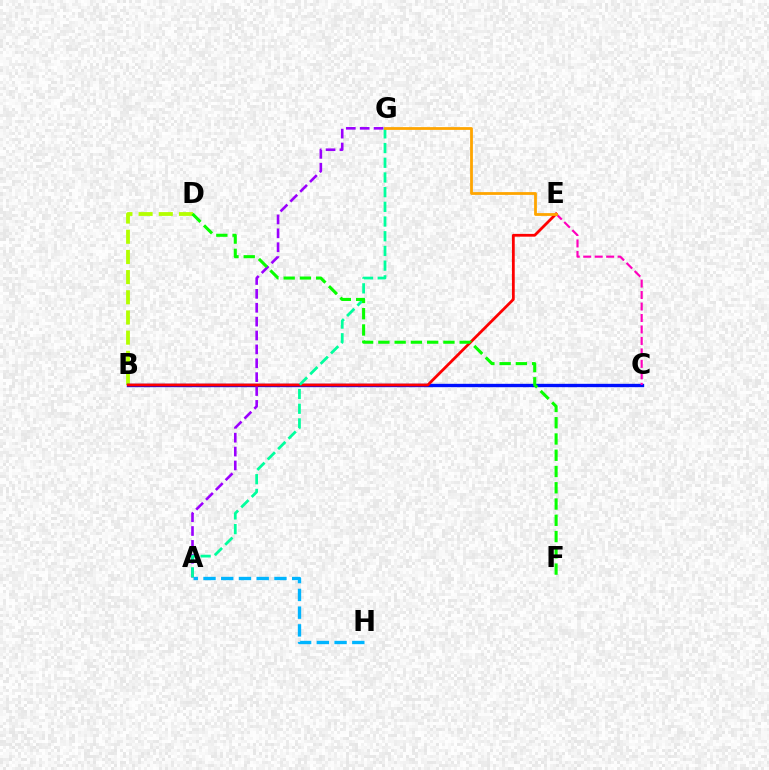{('B', 'D'): [{'color': '#b3ff00', 'line_style': 'dashed', 'thickness': 2.74}], ('B', 'C'): [{'color': '#0010ff', 'line_style': 'solid', 'thickness': 2.41}], ('C', 'E'): [{'color': '#ff00bd', 'line_style': 'dashed', 'thickness': 1.56}], ('A', 'G'): [{'color': '#9b00ff', 'line_style': 'dashed', 'thickness': 1.89}, {'color': '#00ff9d', 'line_style': 'dashed', 'thickness': 2.0}], ('B', 'E'): [{'color': '#ff0000', 'line_style': 'solid', 'thickness': 2.01}], ('A', 'H'): [{'color': '#00b5ff', 'line_style': 'dashed', 'thickness': 2.41}], ('D', 'F'): [{'color': '#08ff00', 'line_style': 'dashed', 'thickness': 2.21}], ('E', 'G'): [{'color': '#ffa500', 'line_style': 'solid', 'thickness': 2.01}]}